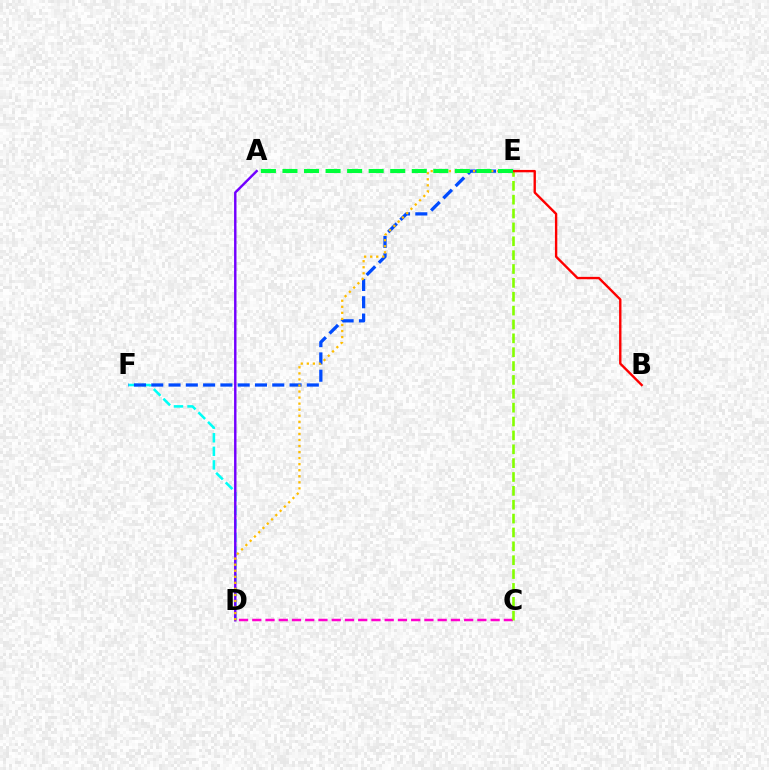{('C', 'D'): [{'color': '#ff00cf', 'line_style': 'dashed', 'thickness': 1.8}], ('D', 'F'): [{'color': '#00fff6', 'line_style': 'dashed', 'thickness': 1.84}], ('A', 'D'): [{'color': '#7200ff', 'line_style': 'solid', 'thickness': 1.75}], ('E', 'F'): [{'color': '#004bff', 'line_style': 'dashed', 'thickness': 2.35}], ('C', 'E'): [{'color': '#84ff00', 'line_style': 'dashed', 'thickness': 1.88}], ('D', 'E'): [{'color': '#ffbd00', 'line_style': 'dotted', 'thickness': 1.64}], ('B', 'E'): [{'color': '#ff0000', 'line_style': 'solid', 'thickness': 1.71}], ('A', 'E'): [{'color': '#00ff39', 'line_style': 'dashed', 'thickness': 2.93}]}